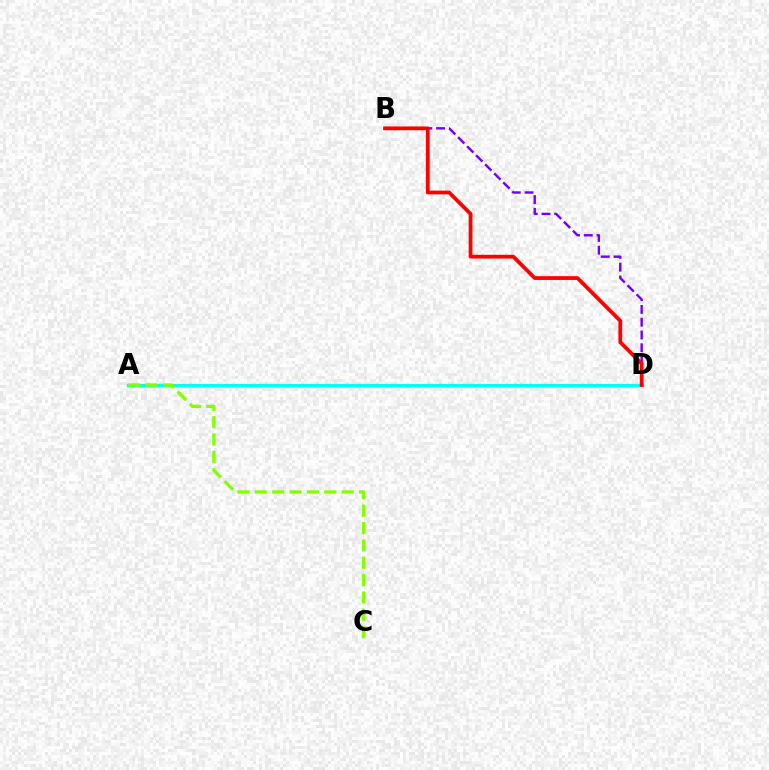{('B', 'D'): [{'color': '#7200ff', 'line_style': 'dashed', 'thickness': 1.74}, {'color': '#ff0000', 'line_style': 'solid', 'thickness': 2.72}], ('A', 'D'): [{'color': '#00fff6', 'line_style': 'solid', 'thickness': 2.34}], ('A', 'C'): [{'color': '#84ff00', 'line_style': 'dashed', 'thickness': 2.36}]}